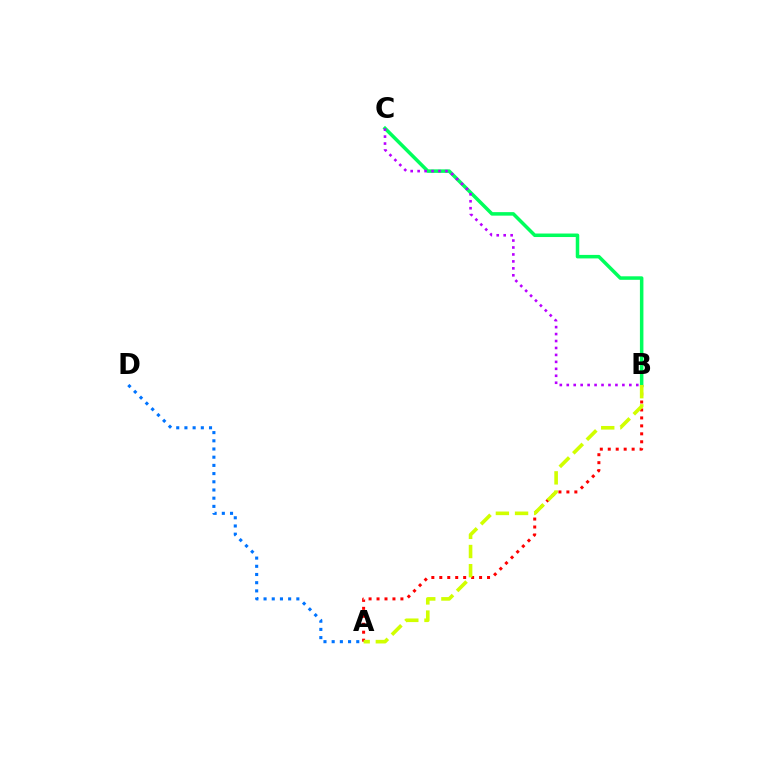{('B', 'C'): [{'color': '#00ff5c', 'line_style': 'solid', 'thickness': 2.53}, {'color': '#b900ff', 'line_style': 'dotted', 'thickness': 1.89}], ('A', 'B'): [{'color': '#ff0000', 'line_style': 'dotted', 'thickness': 2.16}, {'color': '#d1ff00', 'line_style': 'dashed', 'thickness': 2.6}], ('A', 'D'): [{'color': '#0074ff', 'line_style': 'dotted', 'thickness': 2.23}]}